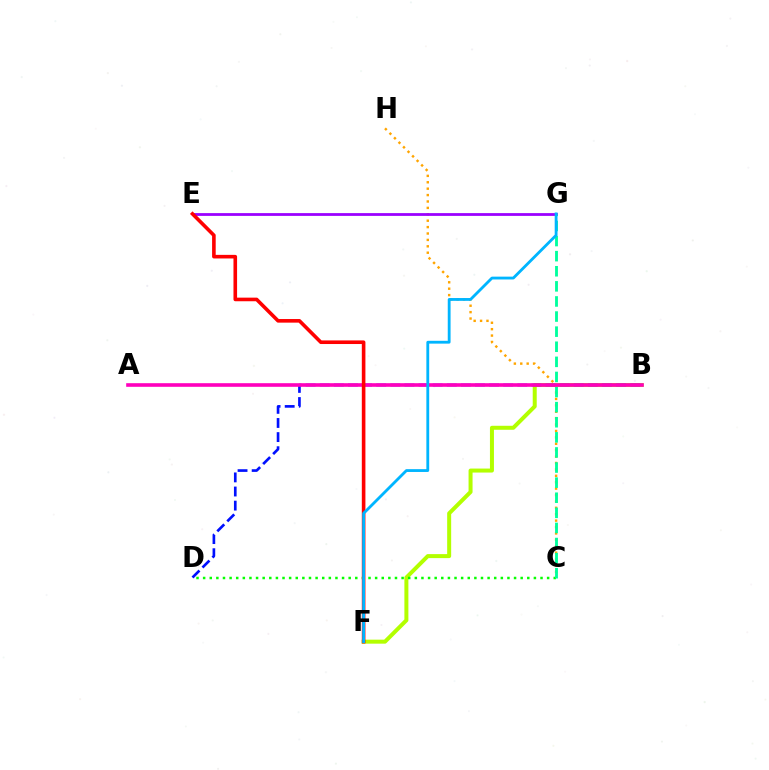{('B', 'F'): [{'color': '#b3ff00', 'line_style': 'solid', 'thickness': 2.88}], ('B', 'D'): [{'color': '#0010ff', 'line_style': 'dashed', 'thickness': 1.92}], ('C', 'D'): [{'color': '#08ff00', 'line_style': 'dotted', 'thickness': 1.8}], ('C', 'H'): [{'color': '#ffa500', 'line_style': 'dotted', 'thickness': 1.74}], ('E', 'G'): [{'color': '#9b00ff', 'line_style': 'solid', 'thickness': 2.0}], ('C', 'G'): [{'color': '#00ff9d', 'line_style': 'dashed', 'thickness': 2.05}], ('A', 'B'): [{'color': '#ff00bd', 'line_style': 'solid', 'thickness': 2.6}], ('E', 'F'): [{'color': '#ff0000', 'line_style': 'solid', 'thickness': 2.6}], ('F', 'G'): [{'color': '#00b5ff', 'line_style': 'solid', 'thickness': 2.03}]}